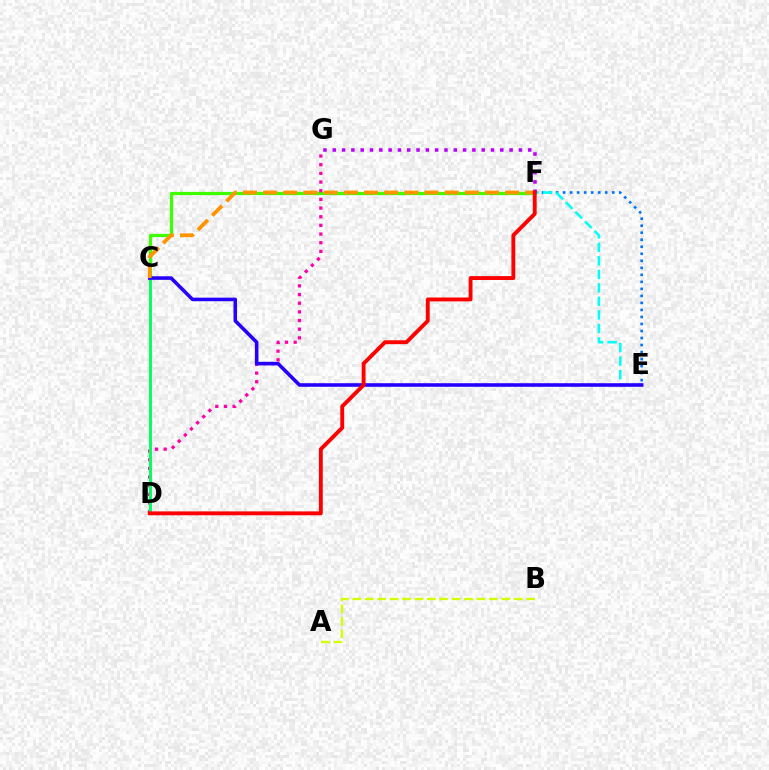{('A', 'B'): [{'color': '#d1ff00', 'line_style': 'dashed', 'thickness': 1.69}], ('E', 'F'): [{'color': '#0074ff', 'line_style': 'dotted', 'thickness': 1.91}, {'color': '#00fff6', 'line_style': 'dashed', 'thickness': 1.84}], ('C', 'F'): [{'color': '#3dff00', 'line_style': 'solid', 'thickness': 2.32}, {'color': '#ff9400', 'line_style': 'dashed', 'thickness': 2.74}], ('D', 'G'): [{'color': '#ff00ac', 'line_style': 'dotted', 'thickness': 2.35}], ('C', 'D'): [{'color': '#00ff5c', 'line_style': 'solid', 'thickness': 2.09}], ('C', 'E'): [{'color': '#2500ff', 'line_style': 'solid', 'thickness': 2.57}], ('F', 'G'): [{'color': '#b900ff', 'line_style': 'dotted', 'thickness': 2.53}], ('D', 'F'): [{'color': '#ff0000', 'line_style': 'solid', 'thickness': 2.79}]}